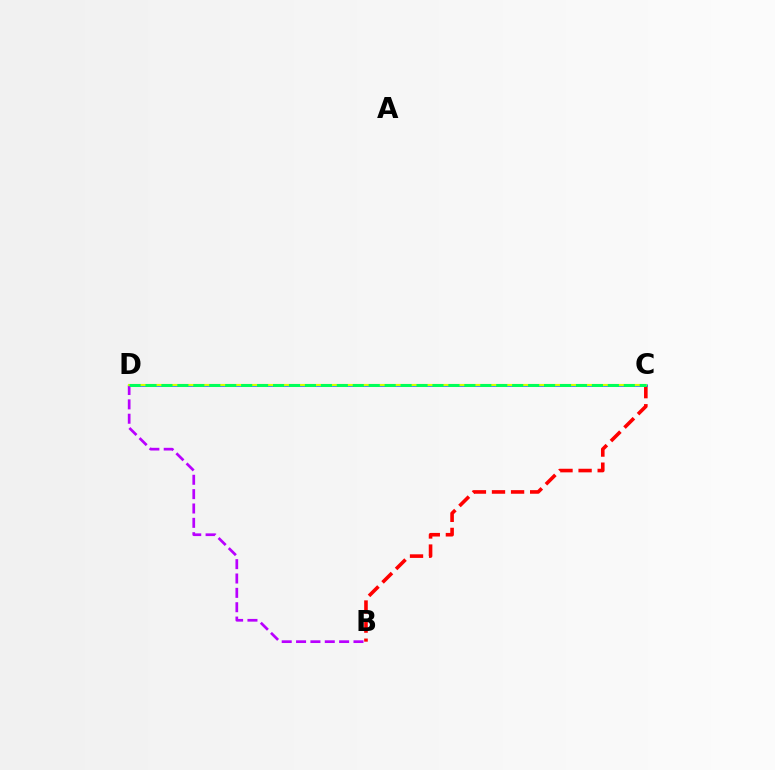{('B', 'C'): [{'color': '#ff0000', 'line_style': 'dashed', 'thickness': 2.59}], ('C', 'D'): [{'color': '#0074ff', 'line_style': 'solid', 'thickness': 1.83}, {'color': '#d1ff00', 'line_style': 'solid', 'thickness': 1.56}, {'color': '#00ff5c', 'line_style': 'dashed', 'thickness': 2.17}], ('B', 'D'): [{'color': '#b900ff', 'line_style': 'dashed', 'thickness': 1.95}]}